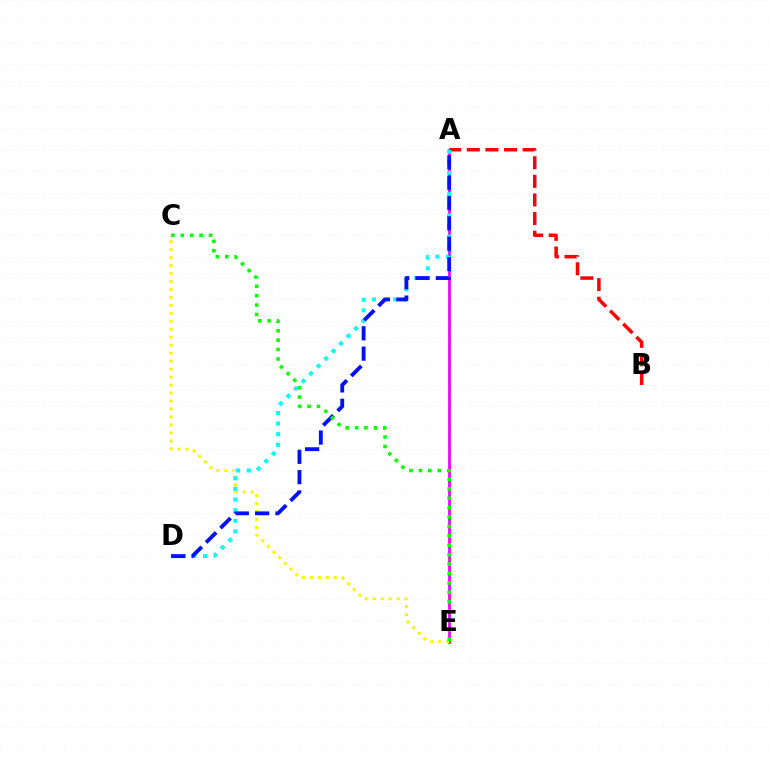{('A', 'E'): [{'color': '#ee00ff', 'line_style': 'solid', 'thickness': 1.98}], ('A', 'B'): [{'color': '#ff0000', 'line_style': 'dashed', 'thickness': 2.53}], ('C', 'E'): [{'color': '#fcf500', 'line_style': 'dotted', 'thickness': 2.17}, {'color': '#08ff00', 'line_style': 'dotted', 'thickness': 2.56}], ('A', 'D'): [{'color': '#00fff6', 'line_style': 'dotted', 'thickness': 2.89}, {'color': '#0010ff', 'line_style': 'dashed', 'thickness': 2.76}]}